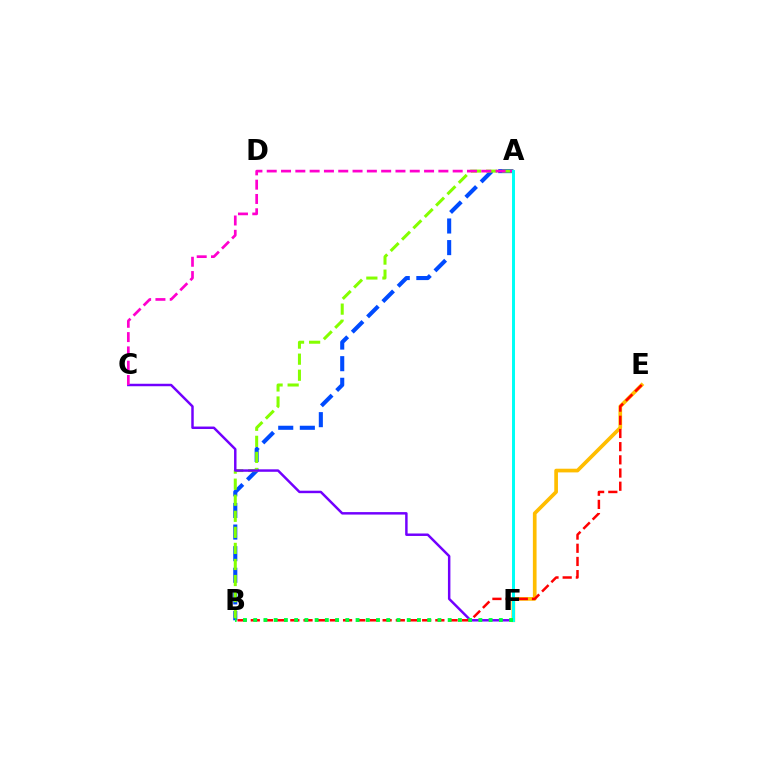{('A', 'B'): [{'color': '#004bff', 'line_style': 'dashed', 'thickness': 2.94}, {'color': '#84ff00', 'line_style': 'dashed', 'thickness': 2.18}], ('C', 'F'): [{'color': '#7200ff', 'line_style': 'solid', 'thickness': 1.78}], ('A', 'C'): [{'color': '#ff00cf', 'line_style': 'dashed', 'thickness': 1.94}], ('E', 'F'): [{'color': '#ffbd00', 'line_style': 'solid', 'thickness': 2.65}], ('A', 'F'): [{'color': '#00fff6', 'line_style': 'solid', 'thickness': 2.15}], ('B', 'E'): [{'color': '#ff0000', 'line_style': 'dashed', 'thickness': 1.79}], ('B', 'F'): [{'color': '#00ff39', 'line_style': 'dotted', 'thickness': 2.78}]}